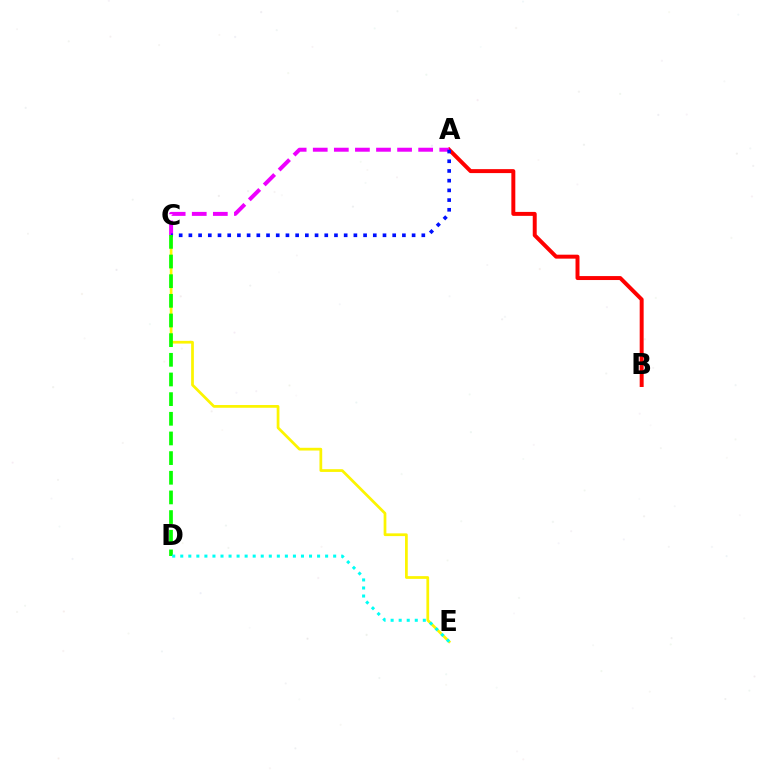{('C', 'E'): [{'color': '#fcf500', 'line_style': 'solid', 'thickness': 1.97}], ('A', 'B'): [{'color': '#ff0000', 'line_style': 'solid', 'thickness': 2.85}], ('A', 'C'): [{'color': '#ee00ff', 'line_style': 'dashed', 'thickness': 2.86}, {'color': '#0010ff', 'line_style': 'dotted', 'thickness': 2.64}], ('C', 'D'): [{'color': '#08ff00', 'line_style': 'dashed', 'thickness': 2.67}], ('D', 'E'): [{'color': '#00fff6', 'line_style': 'dotted', 'thickness': 2.19}]}